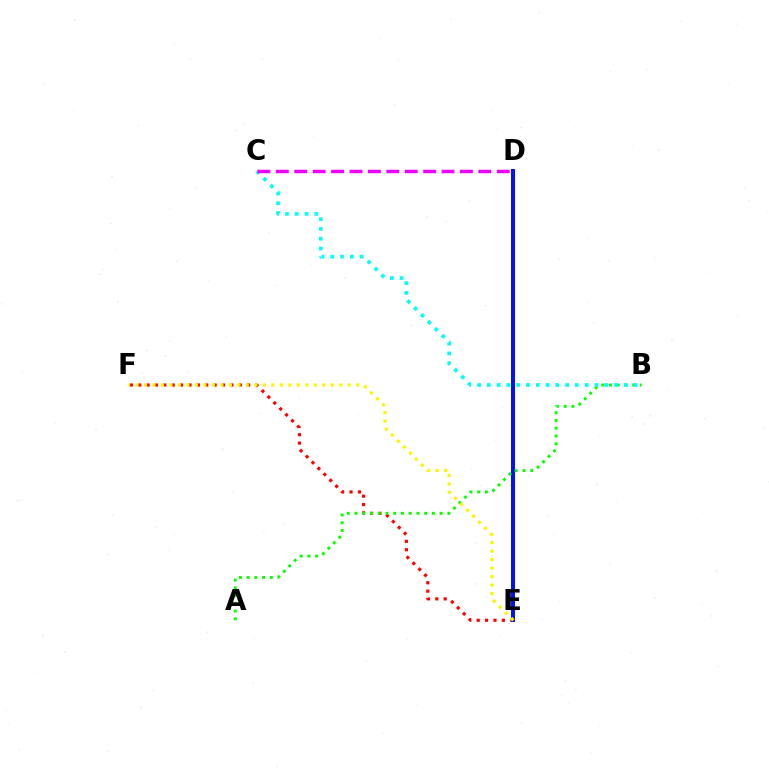{('E', 'F'): [{'color': '#ff0000', 'line_style': 'dotted', 'thickness': 2.28}, {'color': '#fcf500', 'line_style': 'dotted', 'thickness': 2.31}], ('D', 'E'): [{'color': '#0010ff', 'line_style': 'solid', 'thickness': 2.86}], ('A', 'B'): [{'color': '#08ff00', 'line_style': 'dotted', 'thickness': 2.1}], ('B', 'C'): [{'color': '#00fff6', 'line_style': 'dotted', 'thickness': 2.66}], ('C', 'D'): [{'color': '#ee00ff', 'line_style': 'dashed', 'thickness': 2.5}]}